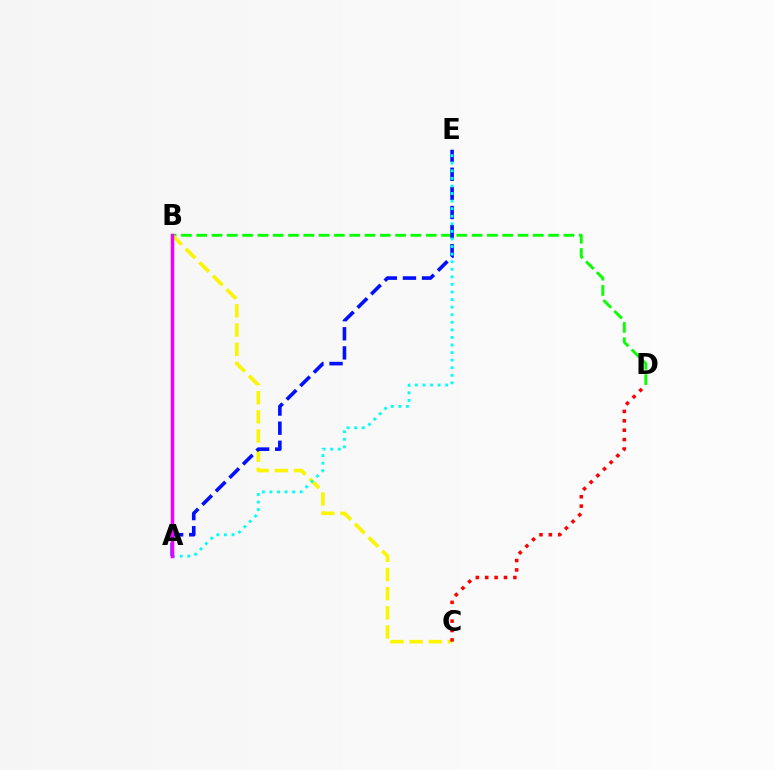{('B', 'D'): [{'color': '#08ff00', 'line_style': 'dashed', 'thickness': 2.08}], ('B', 'C'): [{'color': '#fcf500', 'line_style': 'dashed', 'thickness': 2.6}], ('A', 'E'): [{'color': '#0010ff', 'line_style': 'dashed', 'thickness': 2.6}, {'color': '#00fff6', 'line_style': 'dotted', 'thickness': 2.06}], ('A', 'B'): [{'color': '#ee00ff', 'line_style': 'solid', 'thickness': 2.5}], ('C', 'D'): [{'color': '#ff0000', 'line_style': 'dotted', 'thickness': 2.55}]}